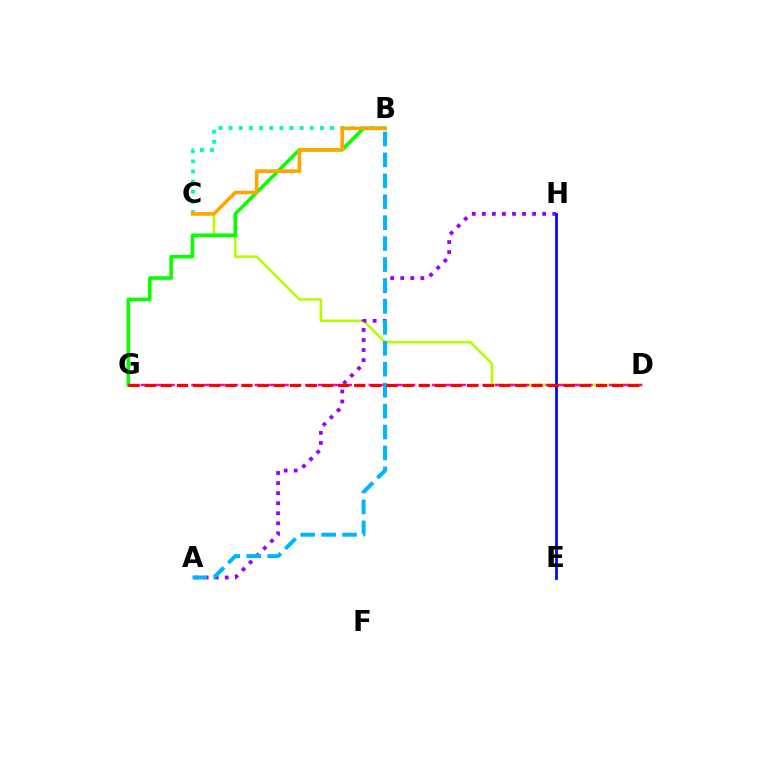{('C', 'D'): [{'color': '#b3ff00', 'line_style': 'solid', 'thickness': 1.88}], ('B', 'G'): [{'color': '#08ff00', 'line_style': 'solid', 'thickness': 2.59}], ('B', 'C'): [{'color': '#00ff9d', 'line_style': 'dotted', 'thickness': 2.76}, {'color': '#ffa500', 'line_style': 'solid', 'thickness': 2.58}], ('A', 'H'): [{'color': '#9b00ff', 'line_style': 'dotted', 'thickness': 2.73}], ('D', 'G'): [{'color': '#ff00bd', 'line_style': 'dashed', 'thickness': 1.72}, {'color': '#ff0000', 'line_style': 'dashed', 'thickness': 2.19}], ('A', 'B'): [{'color': '#00b5ff', 'line_style': 'dashed', 'thickness': 2.84}], ('E', 'H'): [{'color': '#0010ff', 'line_style': 'solid', 'thickness': 2.04}]}